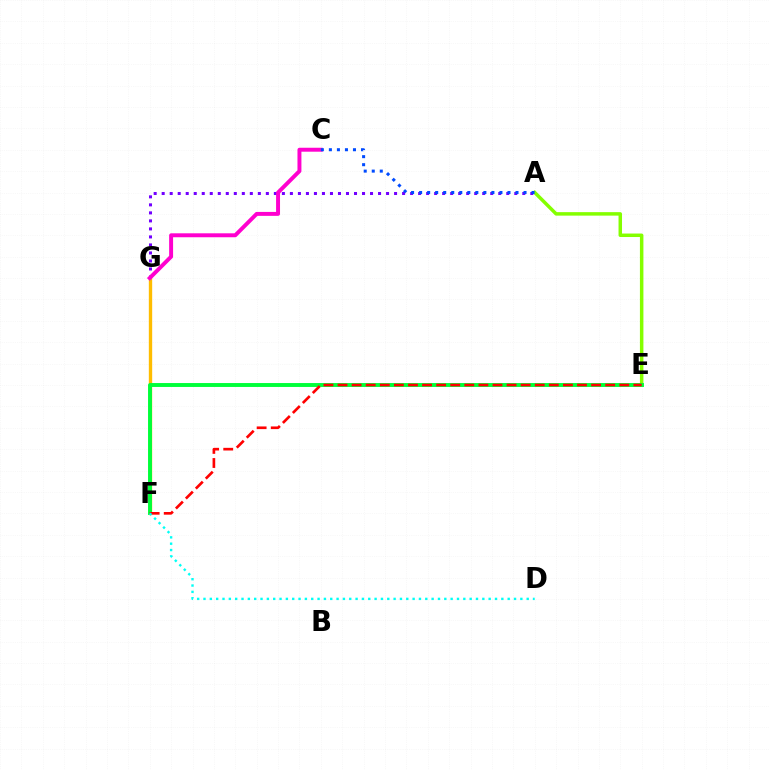{('F', 'G'): [{'color': '#ffbd00', 'line_style': 'solid', 'thickness': 2.42}], ('A', 'E'): [{'color': '#84ff00', 'line_style': 'solid', 'thickness': 2.51}], ('E', 'F'): [{'color': '#00ff39', 'line_style': 'solid', 'thickness': 2.81}, {'color': '#ff0000', 'line_style': 'dashed', 'thickness': 1.91}], ('A', 'G'): [{'color': '#7200ff', 'line_style': 'dotted', 'thickness': 2.18}], ('D', 'F'): [{'color': '#00fff6', 'line_style': 'dotted', 'thickness': 1.72}], ('C', 'G'): [{'color': '#ff00cf', 'line_style': 'solid', 'thickness': 2.84}], ('A', 'C'): [{'color': '#004bff', 'line_style': 'dotted', 'thickness': 2.18}]}